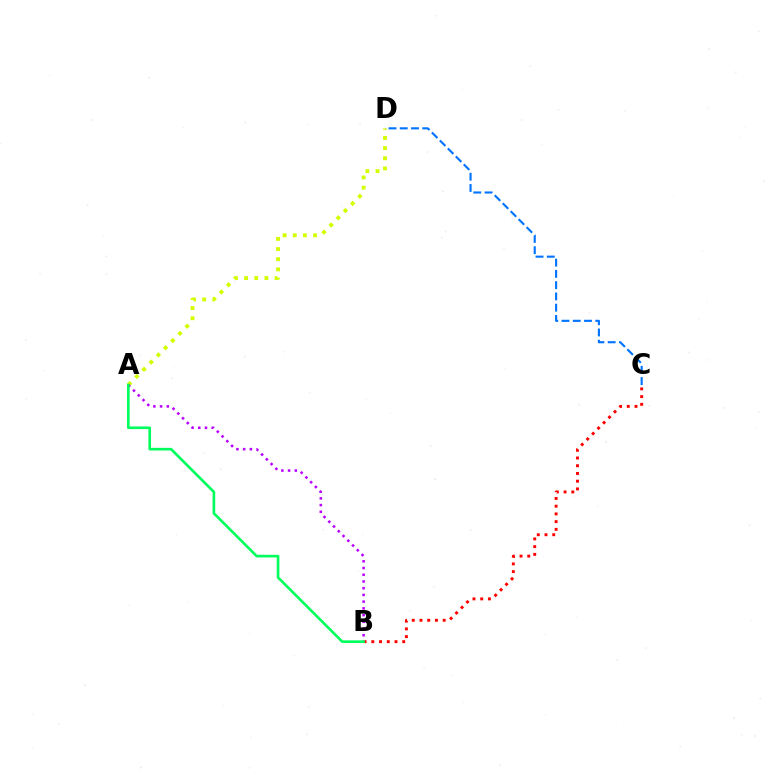{('A', 'D'): [{'color': '#d1ff00', 'line_style': 'dotted', 'thickness': 2.76}], ('B', 'C'): [{'color': '#ff0000', 'line_style': 'dotted', 'thickness': 2.1}], ('A', 'B'): [{'color': '#b900ff', 'line_style': 'dotted', 'thickness': 1.83}, {'color': '#00ff5c', 'line_style': 'solid', 'thickness': 1.9}], ('C', 'D'): [{'color': '#0074ff', 'line_style': 'dashed', 'thickness': 1.53}]}